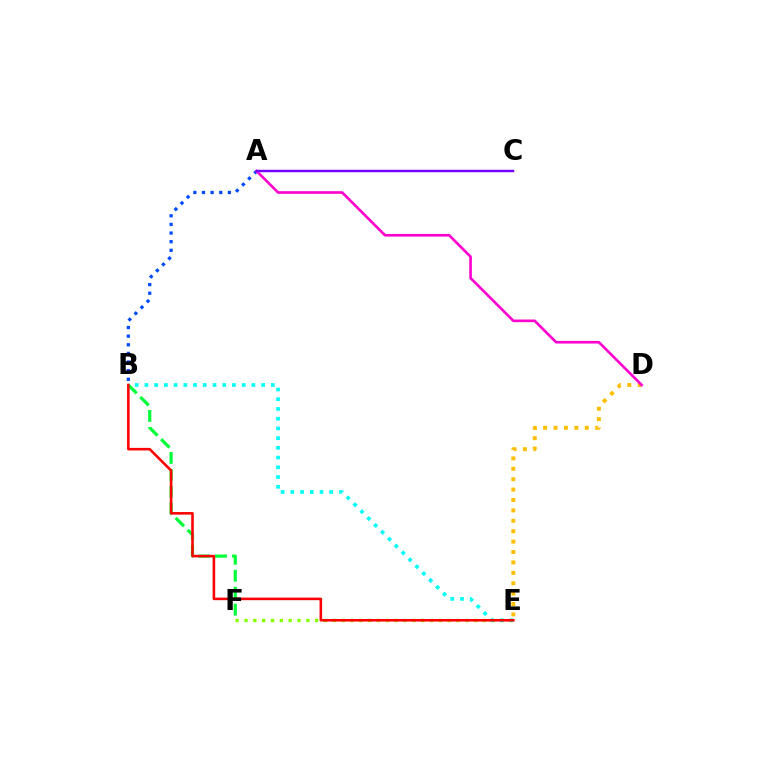{('D', 'E'): [{'color': '#ffbd00', 'line_style': 'dotted', 'thickness': 2.83}], ('A', 'B'): [{'color': '#004bff', 'line_style': 'dotted', 'thickness': 2.34}], ('B', 'F'): [{'color': '#00ff39', 'line_style': 'dashed', 'thickness': 2.3}], ('E', 'F'): [{'color': '#84ff00', 'line_style': 'dotted', 'thickness': 2.4}], ('B', 'E'): [{'color': '#00fff6', 'line_style': 'dotted', 'thickness': 2.64}, {'color': '#ff0000', 'line_style': 'solid', 'thickness': 1.85}], ('A', 'D'): [{'color': '#ff00cf', 'line_style': 'solid', 'thickness': 1.9}], ('A', 'C'): [{'color': '#7200ff', 'line_style': 'solid', 'thickness': 1.77}]}